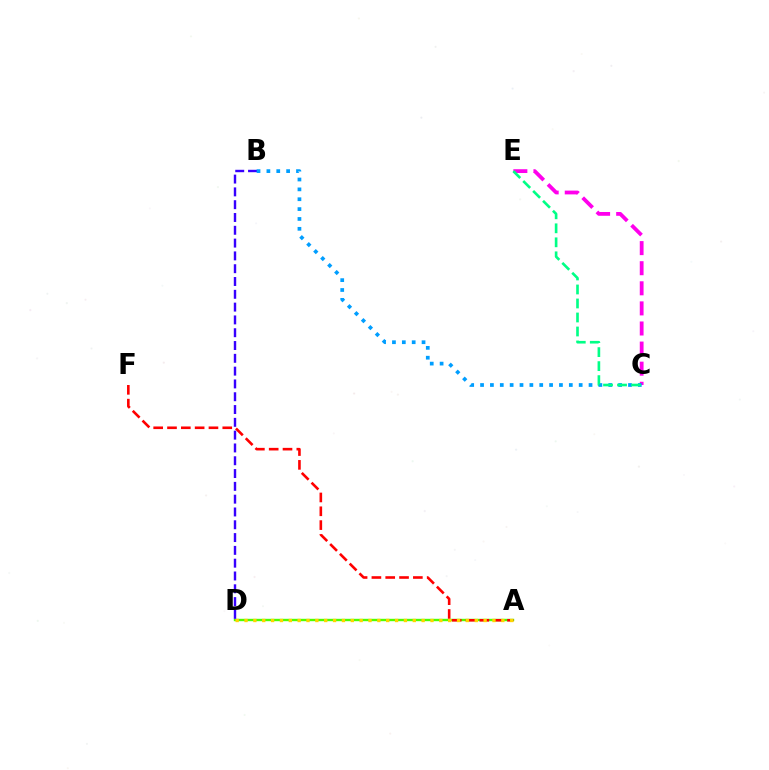{('C', 'E'): [{'color': '#ff00ed', 'line_style': 'dashed', 'thickness': 2.73}, {'color': '#00ff86', 'line_style': 'dashed', 'thickness': 1.9}], ('A', 'D'): [{'color': '#4fff00', 'line_style': 'solid', 'thickness': 1.72}, {'color': '#ffd500', 'line_style': 'dotted', 'thickness': 2.41}], ('A', 'F'): [{'color': '#ff0000', 'line_style': 'dashed', 'thickness': 1.88}], ('B', 'D'): [{'color': '#3700ff', 'line_style': 'dashed', 'thickness': 1.74}], ('B', 'C'): [{'color': '#009eff', 'line_style': 'dotted', 'thickness': 2.68}]}